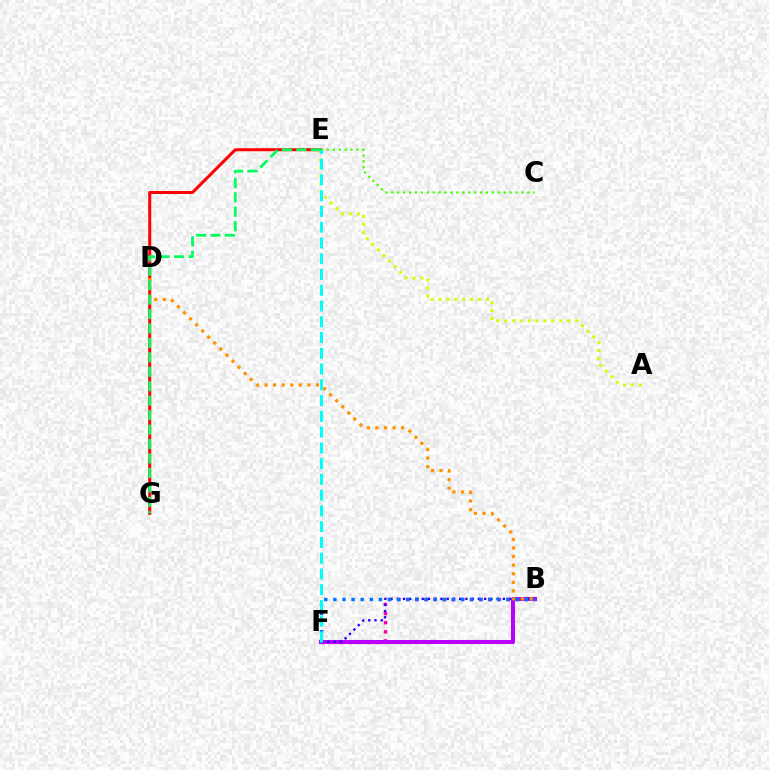{('B', 'F'): [{'color': '#ff00ac', 'line_style': 'dotted', 'thickness': 2.48}, {'color': '#b900ff', 'line_style': 'solid', 'thickness': 2.9}, {'color': '#2500ff', 'line_style': 'dotted', 'thickness': 1.69}, {'color': '#0074ff', 'line_style': 'dotted', 'thickness': 2.47}], ('A', 'E'): [{'color': '#d1ff00', 'line_style': 'dotted', 'thickness': 2.15}], ('E', 'G'): [{'color': '#ff0000', 'line_style': 'solid', 'thickness': 2.17}, {'color': '#00ff5c', 'line_style': 'dashed', 'thickness': 1.96}], ('B', 'D'): [{'color': '#ff9400', 'line_style': 'dotted', 'thickness': 2.33}], ('C', 'E'): [{'color': '#3dff00', 'line_style': 'dotted', 'thickness': 1.61}], ('E', 'F'): [{'color': '#00fff6', 'line_style': 'dashed', 'thickness': 2.14}]}